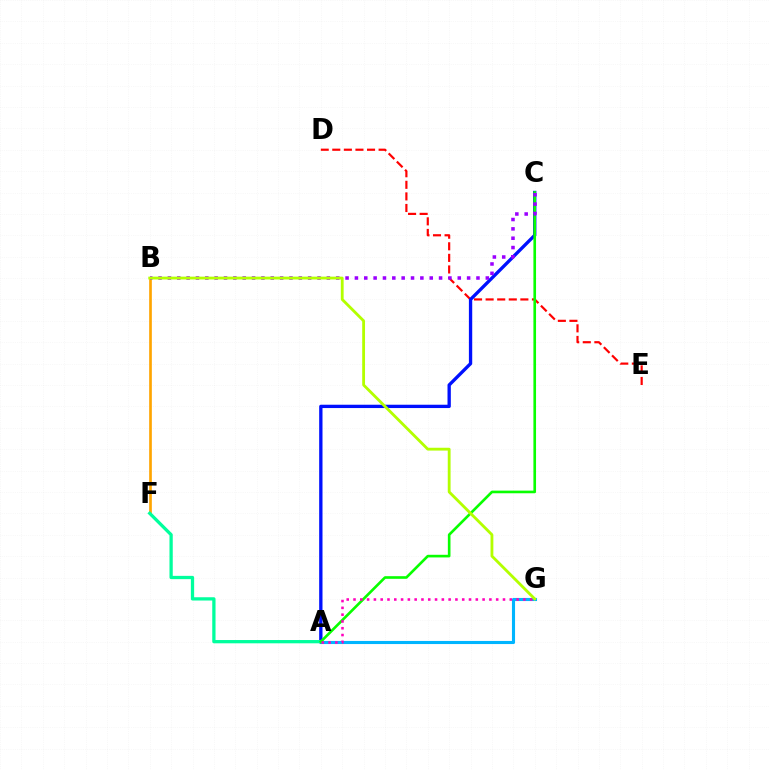{('B', 'F'): [{'color': '#ffa500', 'line_style': 'solid', 'thickness': 1.92}], ('D', 'E'): [{'color': '#ff0000', 'line_style': 'dashed', 'thickness': 1.57}], ('A', 'G'): [{'color': '#00b5ff', 'line_style': 'solid', 'thickness': 2.23}, {'color': '#ff00bd', 'line_style': 'dotted', 'thickness': 1.85}], ('A', 'C'): [{'color': '#0010ff', 'line_style': 'solid', 'thickness': 2.39}, {'color': '#08ff00', 'line_style': 'solid', 'thickness': 1.9}], ('A', 'F'): [{'color': '#00ff9d', 'line_style': 'solid', 'thickness': 2.36}], ('B', 'C'): [{'color': '#9b00ff', 'line_style': 'dotted', 'thickness': 2.54}], ('B', 'G'): [{'color': '#b3ff00', 'line_style': 'solid', 'thickness': 2.03}]}